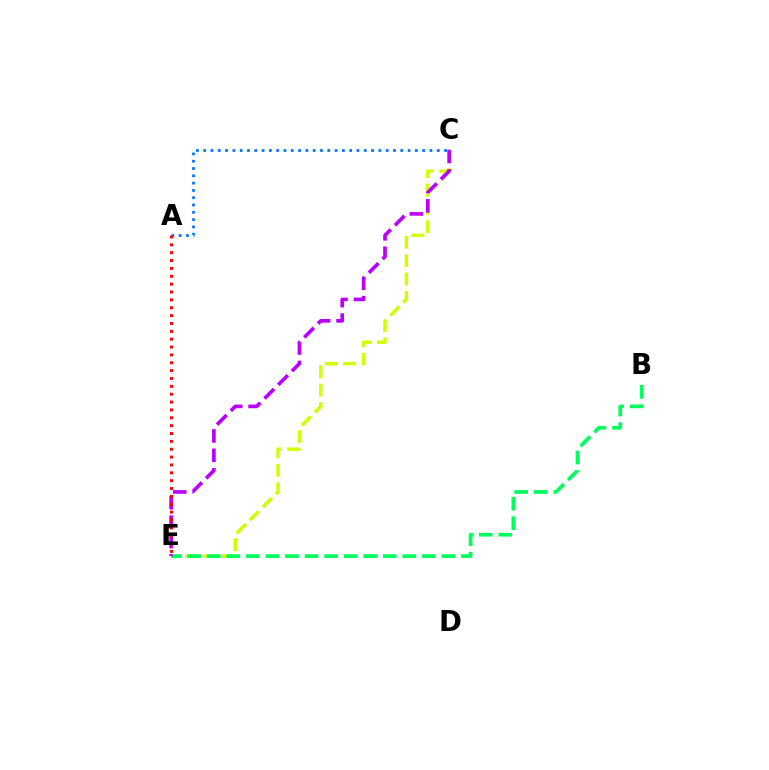{('C', 'E'): [{'color': '#d1ff00', 'line_style': 'dashed', 'thickness': 2.5}, {'color': '#b900ff', 'line_style': 'dashed', 'thickness': 2.64}], ('B', 'E'): [{'color': '#00ff5c', 'line_style': 'dashed', 'thickness': 2.66}], ('A', 'C'): [{'color': '#0074ff', 'line_style': 'dotted', 'thickness': 1.98}], ('A', 'E'): [{'color': '#ff0000', 'line_style': 'dotted', 'thickness': 2.14}]}